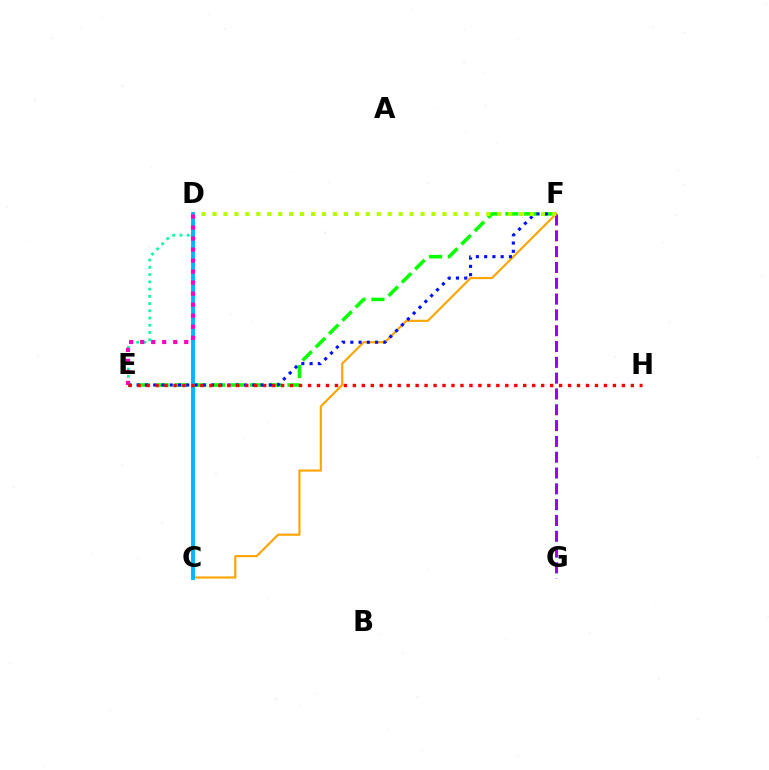{('F', 'G'): [{'color': '#9b00ff', 'line_style': 'dashed', 'thickness': 2.15}], ('C', 'F'): [{'color': '#ffa500', 'line_style': 'solid', 'thickness': 1.55}], ('E', 'F'): [{'color': '#08ff00', 'line_style': 'dashed', 'thickness': 2.56}, {'color': '#0010ff', 'line_style': 'dotted', 'thickness': 2.25}], ('D', 'E'): [{'color': '#00ff9d', 'line_style': 'dotted', 'thickness': 1.97}, {'color': '#ff00bd', 'line_style': 'dotted', 'thickness': 2.99}], ('D', 'F'): [{'color': '#b3ff00', 'line_style': 'dotted', 'thickness': 2.97}], ('C', 'D'): [{'color': '#00b5ff', 'line_style': 'solid', 'thickness': 2.78}], ('E', 'H'): [{'color': '#ff0000', 'line_style': 'dotted', 'thickness': 2.44}]}